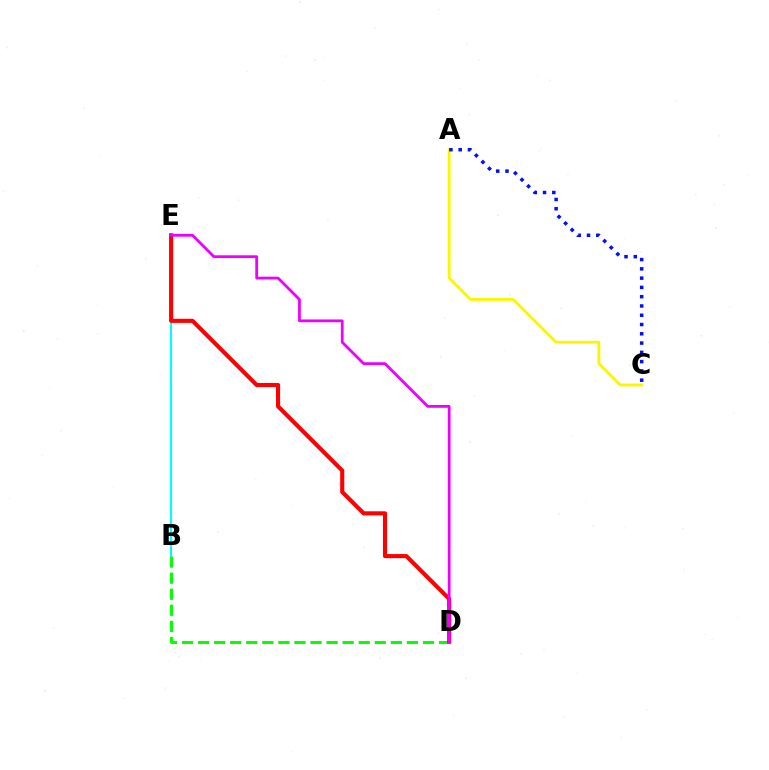{('B', 'D'): [{'color': '#08ff00', 'line_style': 'dashed', 'thickness': 2.18}], ('B', 'E'): [{'color': '#00fff6', 'line_style': 'solid', 'thickness': 1.53}], ('D', 'E'): [{'color': '#ff0000', 'line_style': 'solid', 'thickness': 2.95}, {'color': '#ee00ff', 'line_style': 'solid', 'thickness': 2.0}], ('A', 'C'): [{'color': '#fcf500', 'line_style': 'solid', 'thickness': 2.03}, {'color': '#0010ff', 'line_style': 'dotted', 'thickness': 2.52}]}